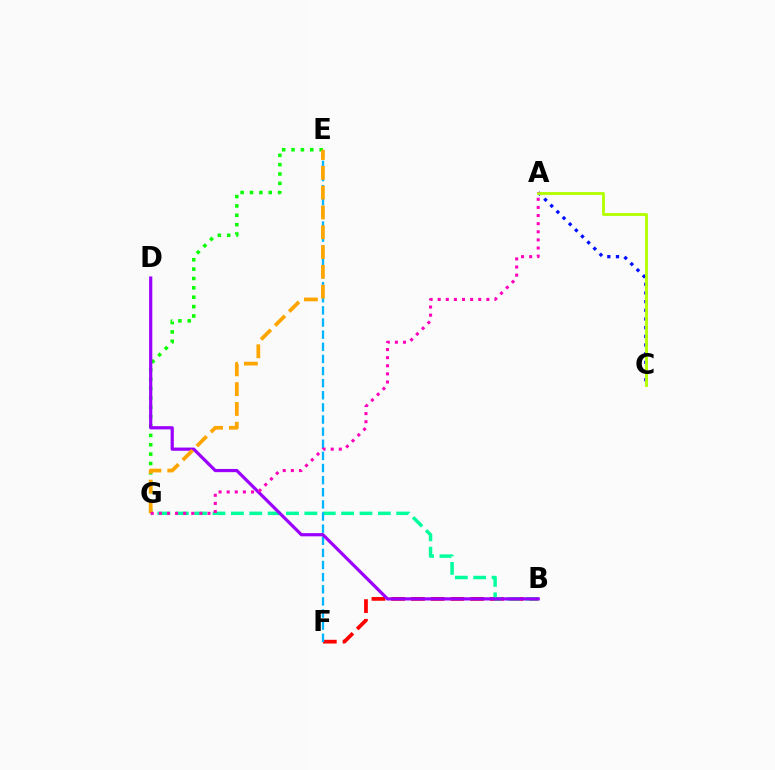{('A', 'C'): [{'color': '#0010ff', 'line_style': 'dotted', 'thickness': 2.36}, {'color': '#b3ff00', 'line_style': 'solid', 'thickness': 2.07}], ('B', 'F'): [{'color': '#ff0000', 'line_style': 'dashed', 'thickness': 2.68}], ('B', 'G'): [{'color': '#00ff9d', 'line_style': 'dashed', 'thickness': 2.5}], ('E', 'G'): [{'color': '#08ff00', 'line_style': 'dotted', 'thickness': 2.55}, {'color': '#ffa500', 'line_style': 'dashed', 'thickness': 2.69}], ('E', 'F'): [{'color': '#00b5ff', 'line_style': 'dashed', 'thickness': 1.65}], ('B', 'D'): [{'color': '#9b00ff', 'line_style': 'solid', 'thickness': 2.3}], ('A', 'G'): [{'color': '#ff00bd', 'line_style': 'dotted', 'thickness': 2.2}]}